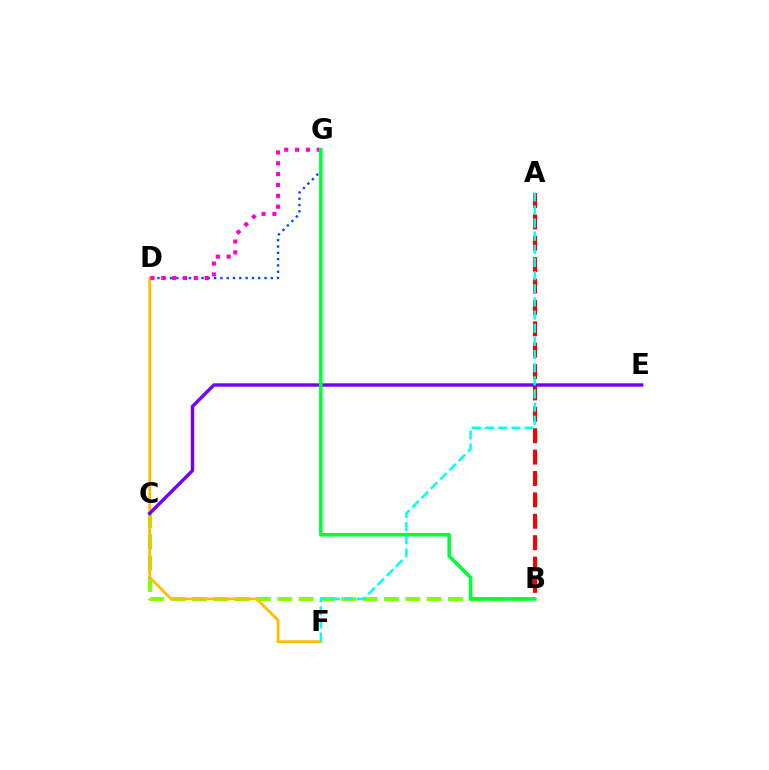{('B', 'C'): [{'color': '#84ff00', 'line_style': 'dashed', 'thickness': 2.9}], ('D', 'F'): [{'color': '#ffbd00', 'line_style': 'solid', 'thickness': 2.01}], ('A', 'B'): [{'color': '#ff0000', 'line_style': 'dashed', 'thickness': 2.91}], ('D', 'G'): [{'color': '#004bff', 'line_style': 'dotted', 'thickness': 1.71}, {'color': '#ff00cf', 'line_style': 'dotted', 'thickness': 2.95}], ('C', 'E'): [{'color': '#7200ff', 'line_style': 'solid', 'thickness': 2.45}], ('B', 'G'): [{'color': '#00ff39', 'line_style': 'solid', 'thickness': 2.56}], ('A', 'F'): [{'color': '#00fff6', 'line_style': 'dashed', 'thickness': 1.79}]}